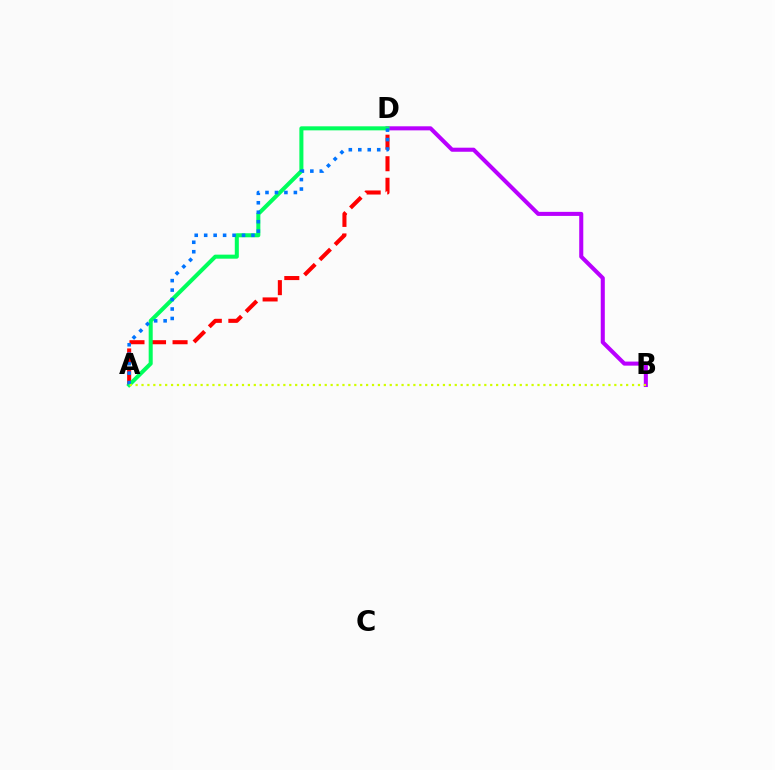{('B', 'D'): [{'color': '#b900ff', 'line_style': 'solid', 'thickness': 2.92}], ('A', 'D'): [{'color': '#ff0000', 'line_style': 'dashed', 'thickness': 2.93}, {'color': '#00ff5c', 'line_style': 'solid', 'thickness': 2.9}, {'color': '#0074ff', 'line_style': 'dotted', 'thickness': 2.57}], ('A', 'B'): [{'color': '#d1ff00', 'line_style': 'dotted', 'thickness': 1.61}]}